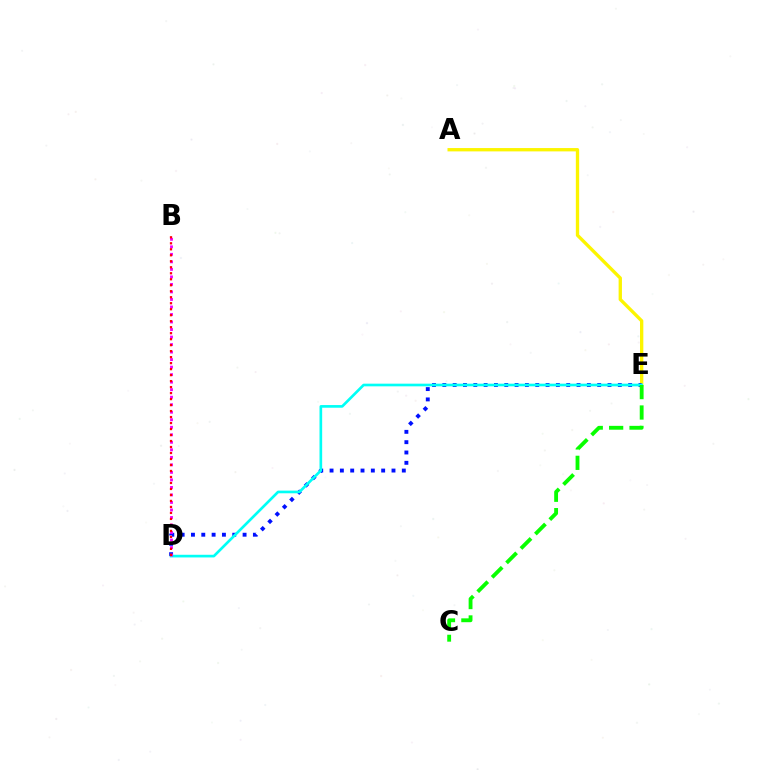{('A', 'E'): [{'color': '#fcf500', 'line_style': 'solid', 'thickness': 2.4}], ('D', 'E'): [{'color': '#0010ff', 'line_style': 'dotted', 'thickness': 2.8}, {'color': '#00fff6', 'line_style': 'solid', 'thickness': 1.92}], ('B', 'D'): [{'color': '#ee00ff', 'line_style': 'dotted', 'thickness': 2.04}, {'color': '#ff0000', 'line_style': 'dotted', 'thickness': 1.63}], ('C', 'E'): [{'color': '#08ff00', 'line_style': 'dashed', 'thickness': 2.77}]}